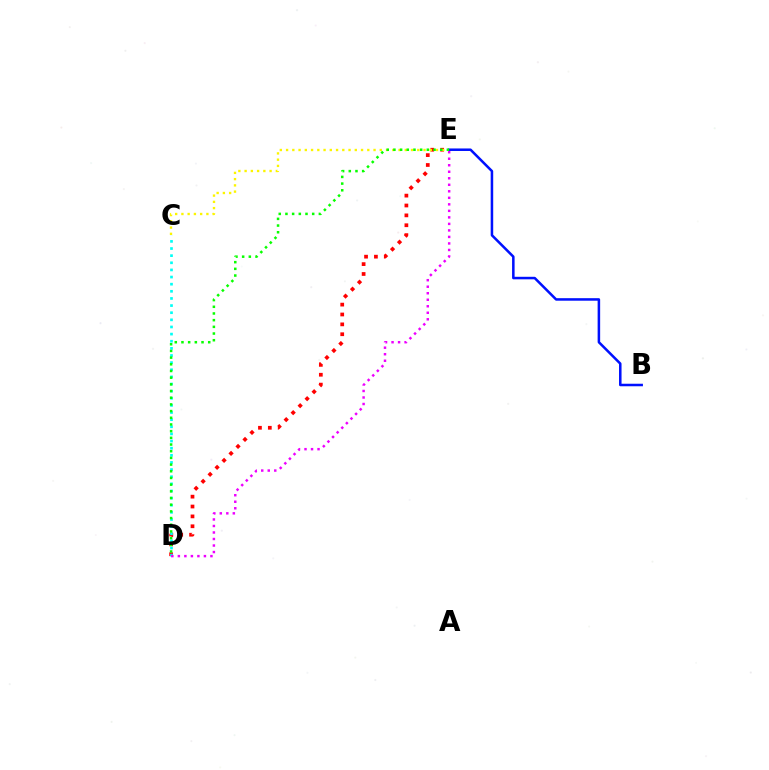{('D', 'E'): [{'color': '#ff0000', 'line_style': 'dotted', 'thickness': 2.68}, {'color': '#ee00ff', 'line_style': 'dotted', 'thickness': 1.77}, {'color': '#08ff00', 'line_style': 'dotted', 'thickness': 1.82}], ('C', 'D'): [{'color': '#00fff6', 'line_style': 'dotted', 'thickness': 1.94}], ('C', 'E'): [{'color': '#fcf500', 'line_style': 'dotted', 'thickness': 1.7}], ('B', 'E'): [{'color': '#0010ff', 'line_style': 'solid', 'thickness': 1.82}]}